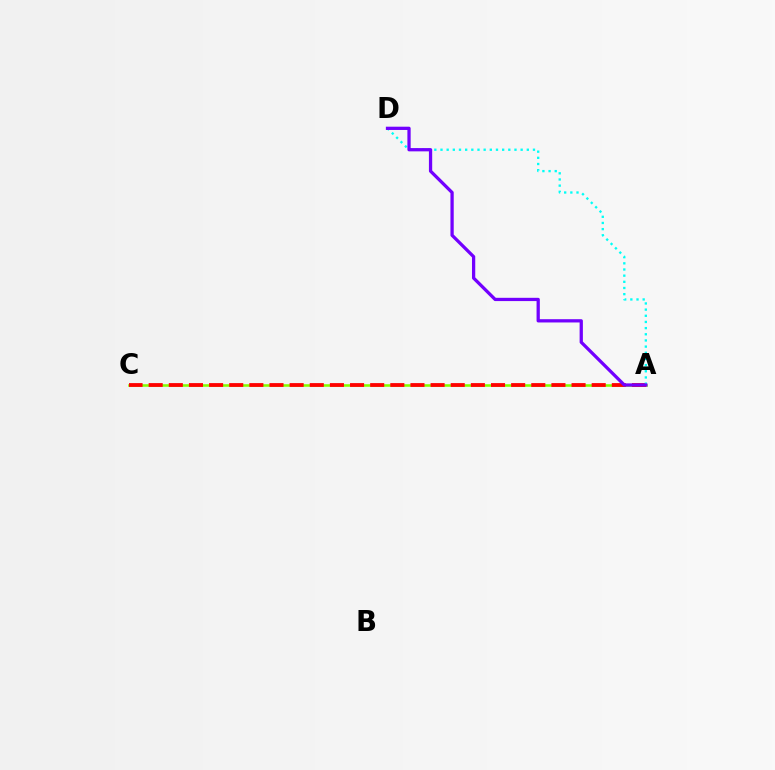{('A', 'C'): [{'color': '#84ff00', 'line_style': 'solid', 'thickness': 1.85}, {'color': '#ff0000', 'line_style': 'dashed', 'thickness': 2.74}], ('A', 'D'): [{'color': '#00fff6', 'line_style': 'dotted', 'thickness': 1.68}, {'color': '#7200ff', 'line_style': 'solid', 'thickness': 2.35}]}